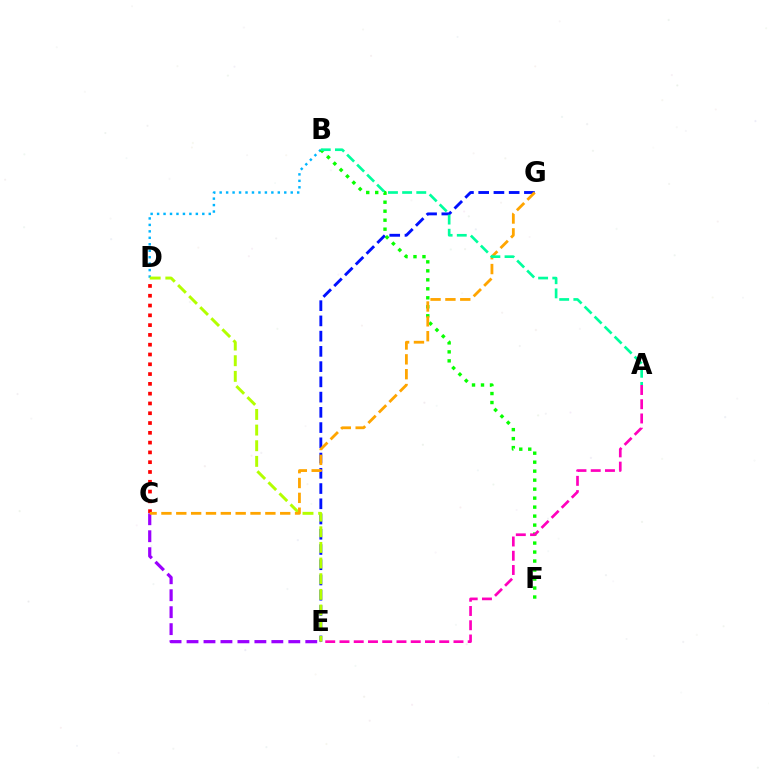{('C', 'D'): [{'color': '#ff0000', 'line_style': 'dotted', 'thickness': 2.66}], ('E', 'G'): [{'color': '#0010ff', 'line_style': 'dashed', 'thickness': 2.07}], ('B', 'D'): [{'color': '#00b5ff', 'line_style': 'dotted', 'thickness': 1.76}], ('C', 'E'): [{'color': '#9b00ff', 'line_style': 'dashed', 'thickness': 2.3}], ('B', 'F'): [{'color': '#08ff00', 'line_style': 'dotted', 'thickness': 2.44}], ('D', 'E'): [{'color': '#b3ff00', 'line_style': 'dashed', 'thickness': 2.13}], ('C', 'G'): [{'color': '#ffa500', 'line_style': 'dashed', 'thickness': 2.02}], ('A', 'B'): [{'color': '#00ff9d', 'line_style': 'dashed', 'thickness': 1.92}], ('A', 'E'): [{'color': '#ff00bd', 'line_style': 'dashed', 'thickness': 1.94}]}